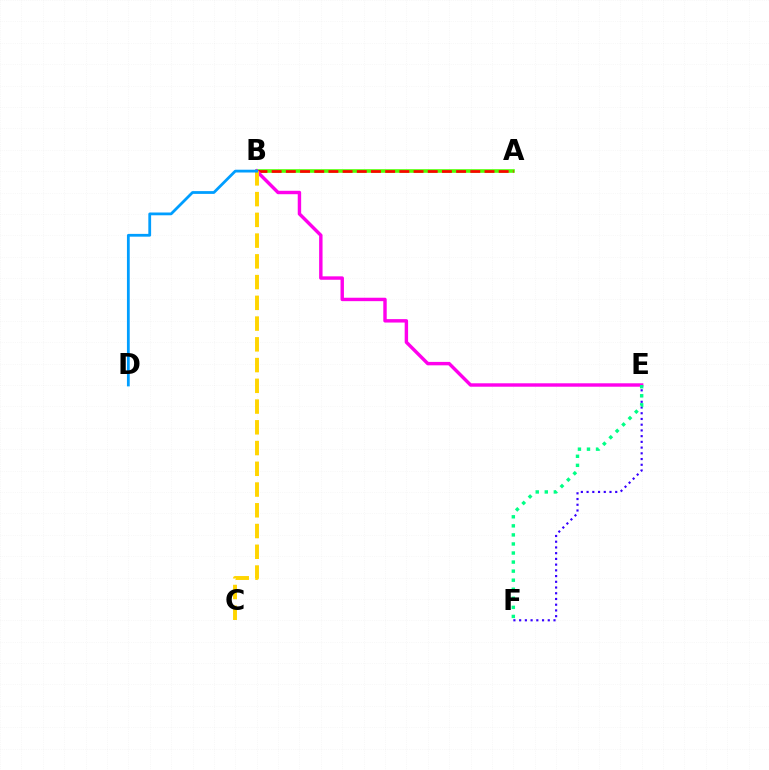{('E', 'F'): [{'color': '#3700ff', 'line_style': 'dotted', 'thickness': 1.56}, {'color': '#00ff86', 'line_style': 'dotted', 'thickness': 2.46}], ('A', 'B'): [{'color': '#4fff00', 'line_style': 'solid', 'thickness': 2.6}, {'color': '#ff0000', 'line_style': 'dashed', 'thickness': 1.93}], ('B', 'E'): [{'color': '#ff00ed', 'line_style': 'solid', 'thickness': 2.46}], ('B', 'C'): [{'color': '#ffd500', 'line_style': 'dashed', 'thickness': 2.82}], ('B', 'D'): [{'color': '#009eff', 'line_style': 'solid', 'thickness': 2.0}]}